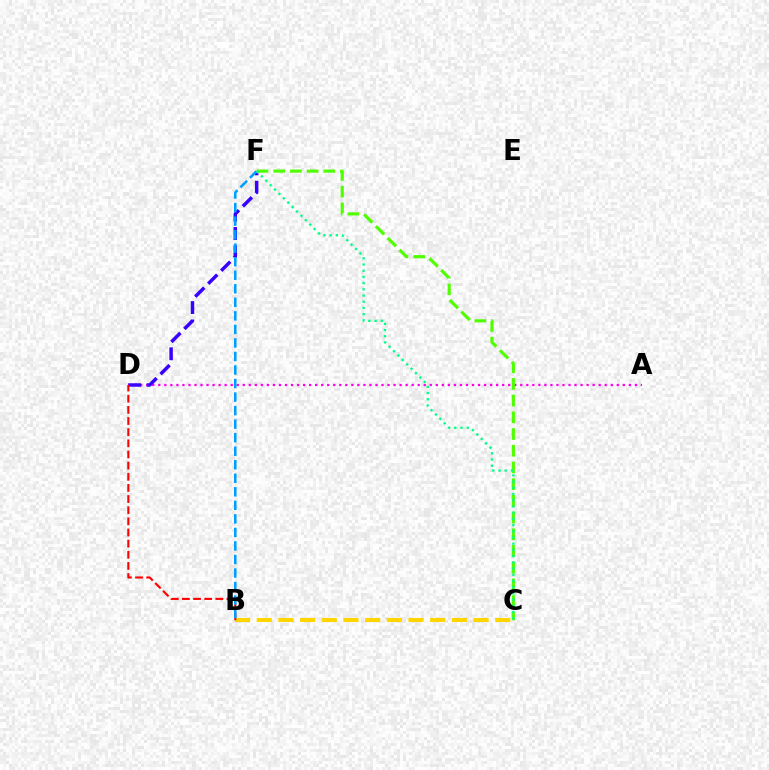{('A', 'D'): [{'color': '#ff00ed', 'line_style': 'dotted', 'thickness': 1.64}], ('B', 'C'): [{'color': '#ffd500', 'line_style': 'dashed', 'thickness': 2.95}], ('D', 'F'): [{'color': '#3700ff', 'line_style': 'dashed', 'thickness': 2.49}], ('C', 'F'): [{'color': '#4fff00', 'line_style': 'dashed', 'thickness': 2.27}, {'color': '#00ff86', 'line_style': 'dotted', 'thickness': 1.69}], ('B', 'D'): [{'color': '#ff0000', 'line_style': 'dashed', 'thickness': 1.51}], ('B', 'F'): [{'color': '#009eff', 'line_style': 'dashed', 'thickness': 1.84}]}